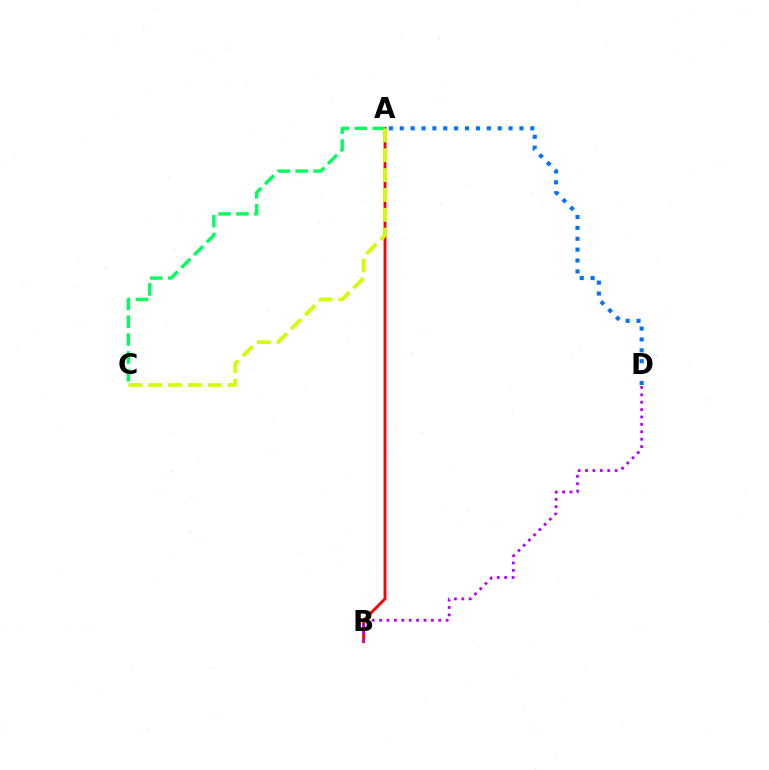{('A', 'D'): [{'color': '#0074ff', 'line_style': 'dotted', 'thickness': 2.96}], ('A', 'B'): [{'color': '#ff0000', 'line_style': 'solid', 'thickness': 2.08}], ('A', 'C'): [{'color': '#00ff5c', 'line_style': 'dashed', 'thickness': 2.43}, {'color': '#d1ff00', 'line_style': 'dashed', 'thickness': 2.7}], ('B', 'D'): [{'color': '#b900ff', 'line_style': 'dotted', 'thickness': 2.01}]}